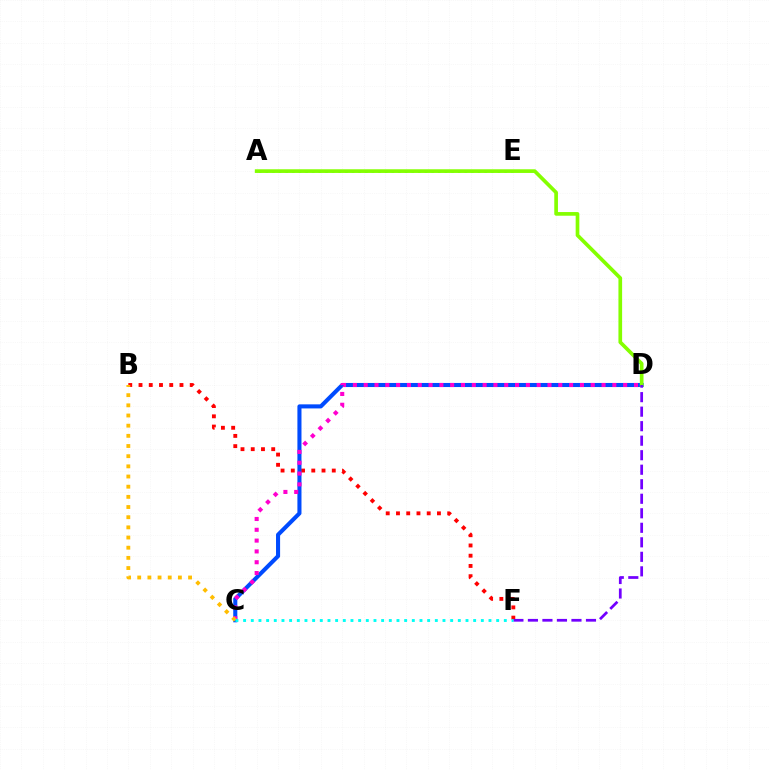{('A', 'E'): [{'color': '#00ff39', 'line_style': 'dotted', 'thickness': 1.8}], ('B', 'F'): [{'color': '#ff0000', 'line_style': 'dotted', 'thickness': 2.78}], ('C', 'D'): [{'color': '#004bff', 'line_style': 'solid', 'thickness': 2.93}, {'color': '#ff00cf', 'line_style': 'dotted', 'thickness': 2.94}], ('A', 'D'): [{'color': '#84ff00', 'line_style': 'solid', 'thickness': 2.65}], ('D', 'F'): [{'color': '#7200ff', 'line_style': 'dashed', 'thickness': 1.97}], ('B', 'C'): [{'color': '#ffbd00', 'line_style': 'dotted', 'thickness': 2.76}], ('C', 'F'): [{'color': '#00fff6', 'line_style': 'dotted', 'thickness': 2.08}]}